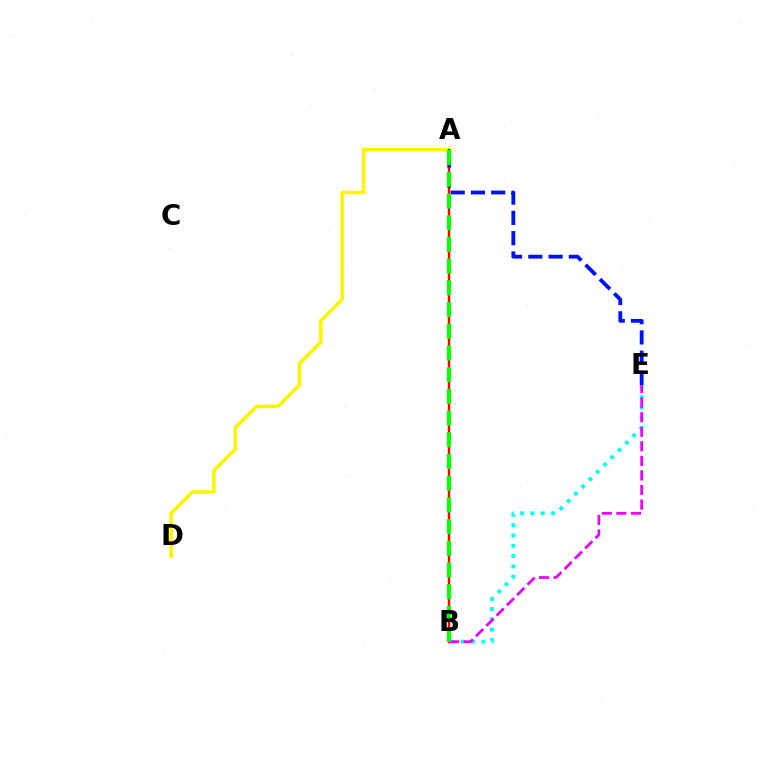{('A', 'D'): [{'color': '#fcf500', 'line_style': 'solid', 'thickness': 2.57}], ('B', 'E'): [{'color': '#00fff6', 'line_style': 'dotted', 'thickness': 2.8}, {'color': '#ee00ff', 'line_style': 'dashed', 'thickness': 1.98}], ('A', 'B'): [{'color': '#ff0000', 'line_style': 'solid', 'thickness': 1.71}, {'color': '#08ff00', 'line_style': 'dashed', 'thickness': 2.95}], ('A', 'E'): [{'color': '#0010ff', 'line_style': 'dashed', 'thickness': 2.75}]}